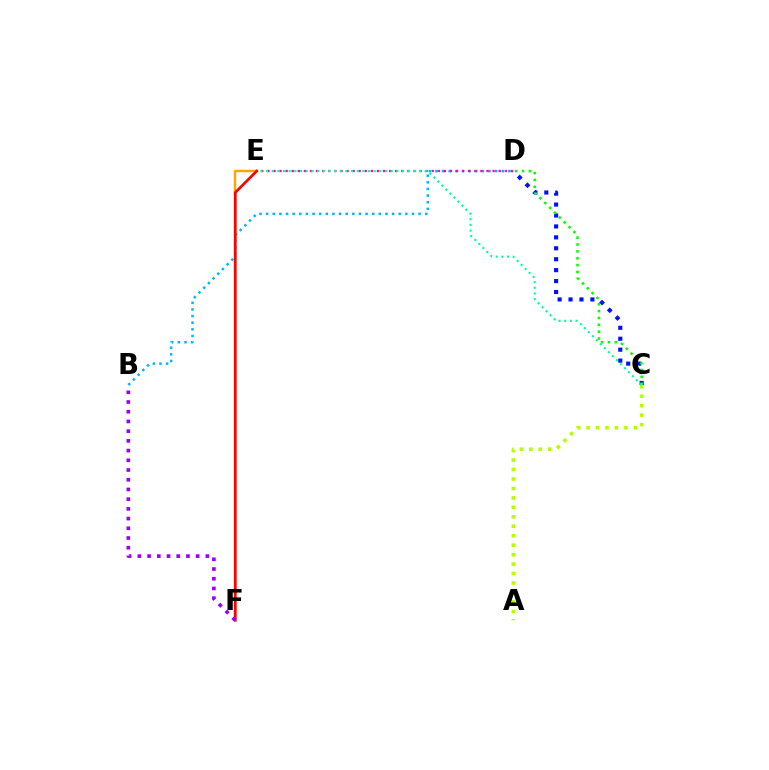{('E', 'F'): [{'color': '#ffa500', 'line_style': 'solid', 'thickness': 1.76}, {'color': '#ff0000', 'line_style': 'solid', 'thickness': 1.92}], ('C', 'D'): [{'color': '#0010ff', 'line_style': 'dotted', 'thickness': 2.97}, {'color': '#08ff00', 'line_style': 'dotted', 'thickness': 1.86}], ('B', 'D'): [{'color': '#00b5ff', 'line_style': 'dotted', 'thickness': 1.8}], ('B', 'F'): [{'color': '#9b00ff', 'line_style': 'dotted', 'thickness': 2.64}], ('A', 'C'): [{'color': '#b3ff00', 'line_style': 'dotted', 'thickness': 2.57}], ('D', 'E'): [{'color': '#ff00bd', 'line_style': 'dotted', 'thickness': 1.65}], ('C', 'E'): [{'color': '#00ff9d', 'line_style': 'dotted', 'thickness': 1.54}]}